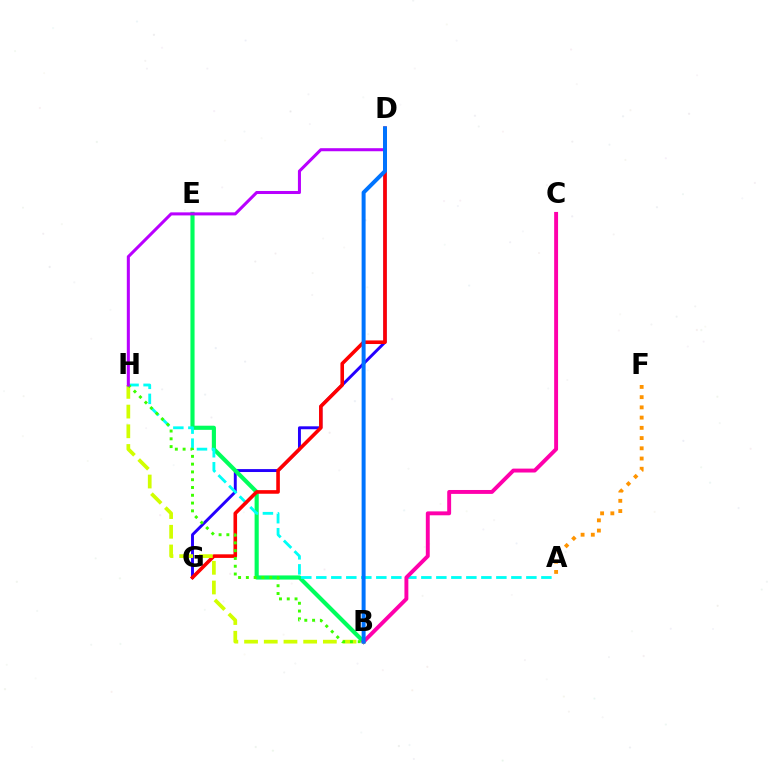{('A', 'F'): [{'color': '#ff9400', 'line_style': 'dotted', 'thickness': 2.78}], ('D', 'G'): [{'color': '#2500ff', 'line_style': 'solid', 'thickness': 2.11}, {'color': '#ff0000', 'line_style': 'solid', 'thickness': 2.59}], ('B', 'E'): [{'color': '#00ff5c', 'line_style': 'solid', 'thickness': 2.98}], ('A', 'H'): [{'color': '#00fff6', 'line_style': 'dashed', 'thickness': 2.04}], ('B', 'C'): [{'color': '#ff00ac', 'line_style': 'solid', 'thickness': 2.82}], ('B', 'H'): [{'color': '#d1ff00', 'line_style': 'dashed', 'thickness': 2.68}, {'color': '#3dff00', 'line_style': 'dotted', 'thickness': 2.12}], ('D', 'H'): [{'color': '#b900ff', 'line_style': 'solid', 'thickness': 2.19}], ('B', 'D'): [{'color': '#0074ff', 'line_style': 'solid', 'thickness': 2.86}]}